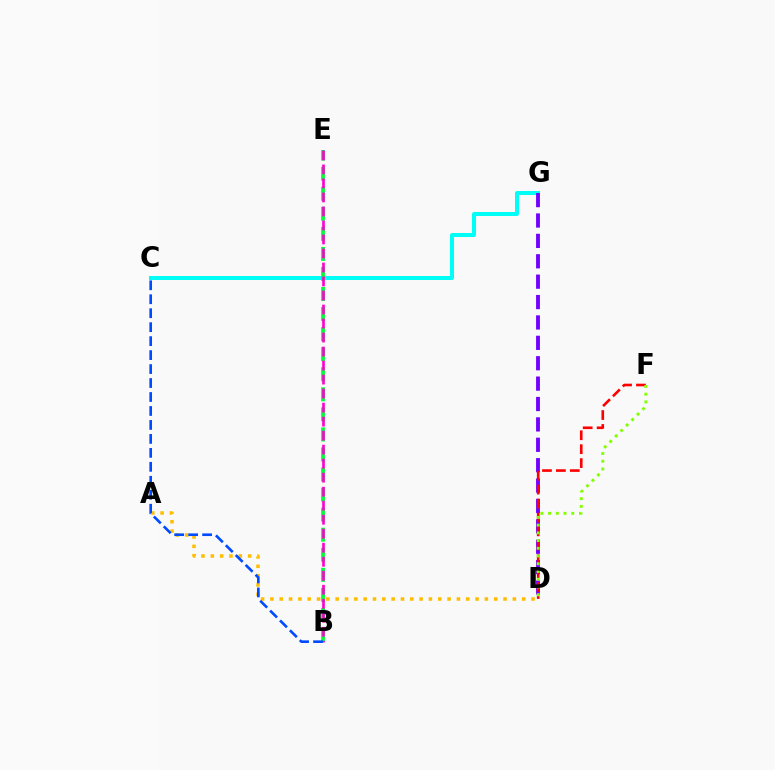{('C', 'G'): [{'color': '#00fff6', 'line_style': 'solid', 'thickness': 2.87}], ('D', 'G'): [{'color': '#7200ff', 'line_style': 'dashed', 'thickness': 2.77}], ('A', 'D'): [{'color': '#ffbd00', 'line_style': 'dotted', 'thickness': 2.53}], ('D', 'F'): [{'color': '#ff0000', 'line_style': 'dashed', 'thickness': 1.89}, {'color': '#84ff00', 'line_style': 'dotted', 'thickness': 2.1}], ('B', 'E'): [{'color': '#00ff39', 'line_style': 'dashed', 'thickness': 2.72}, {'color': '#ff00cf', 'line_style': 'dashed', 'thickness': 1.9}], ('B', 'C'): [{'color': '#004bff', 'line_style': 'dashed', 'thickness': 1.9}]}